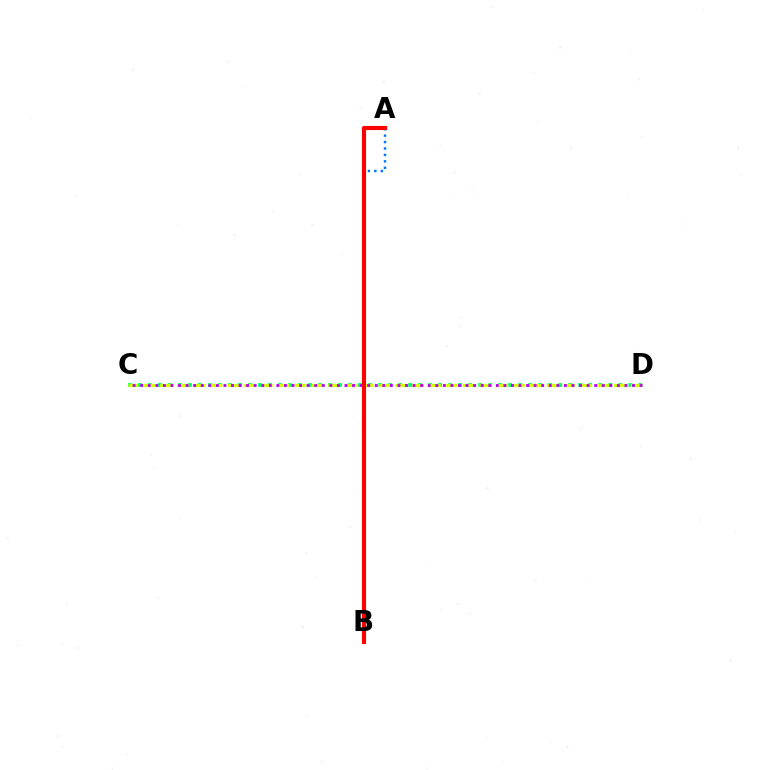{('A', 'B'): [{'color': '#0074ff', 'line_style': 'dotted', 'thickness': 1.75}, {'color': '#ff0000', 'line_style': 'solid', 'thickness': 2.96}], ('C', 'D'): [{'color': '#00ff5c', 'line_style': 'dotted', 'thickness': 2.72}, {'color': '#d1ff00', 'line_style': 'dashed', 'thickness': 2.28}, {'color': '#b900ff', 'line_style': 'dotted', 'thickness': 2.06}]}